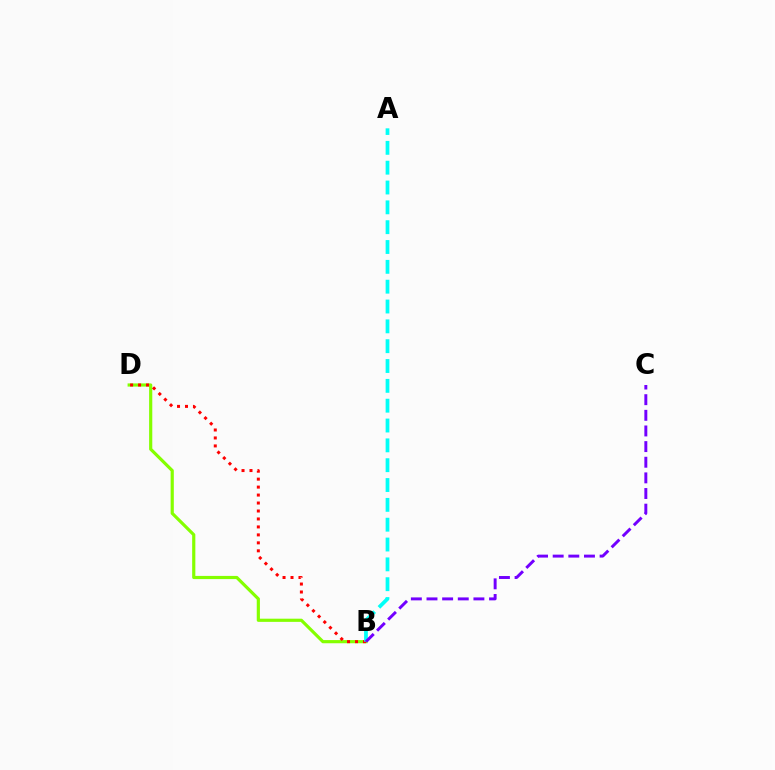{('B', 'D'): [{'color': '#84ff00', 'line_style': 'solid', 'thickness': 2.29}, {'color': '#ff0000', 'line_style': 'dotted', 'thickness': 2.16}], ('A', 'B'): [{'color': '#00fff6', 'line_style': 'dashed', 'thickness': 2.69}], ('B', 'C'): [{'color': '#7200ff', 'line_style': 'dashed', 'thickness': 2.12}]}